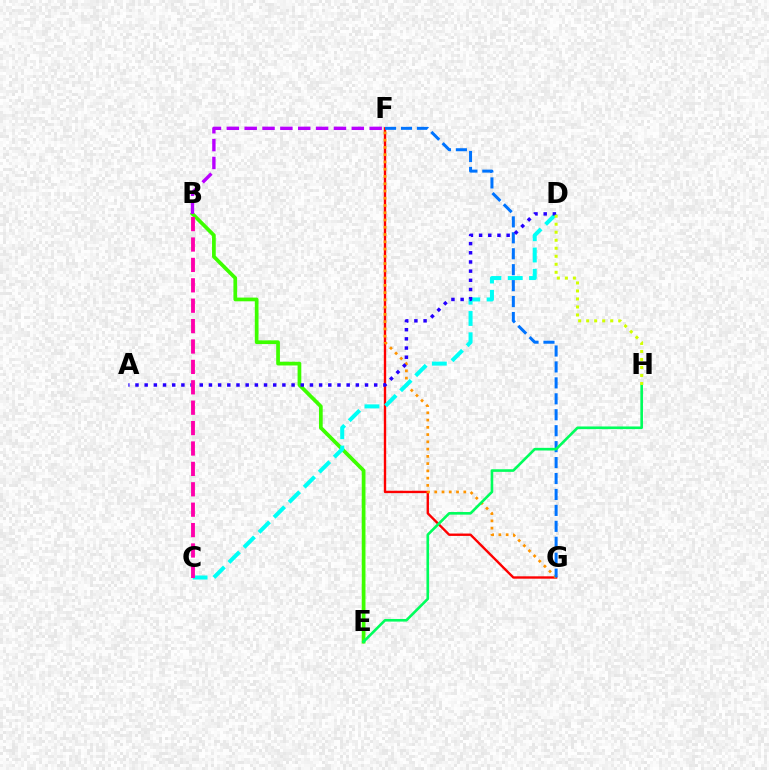{('B', 'E'): [{'color': '#3dff00', 'line_style': 'solid', 'thickness': 2.68}], ('F', 'G'): [{'color': '#ff0000', 'line_style': 'solid', 'thickness': 1.71}, {'color': '#ff9400', 'line_style': 'dotted', 'thickness': 1.97}, {'color': '#0074ff', 'line_style': 'dashed', 'thickness': 2.17}], ('C', 'D'): [{'color': '#00fff6', 'line_style': 'dashed', 'thickness': 2.89}], ('E', 'H'): [{'color': '#00ff5c', 'line_style': 'solid', 'thickness': 1.89}], ('A', 'D'): [{'color': '#2500ff', 'line_style': 'dotted', 'thickness': 2.49}], ('D', 'H'): [{'color': '#d1ff00', 'line_style': 'dotted', 'thickness': 2.18}], ('B', 'C'): [{'color': '#ff00ac', 'line_style': 'dashed', 'thickness': 2.77}], ('B', 'F'): [{'color': '#b900ff', 'line_style': 'dashed', 'thickness': 2.43}]}